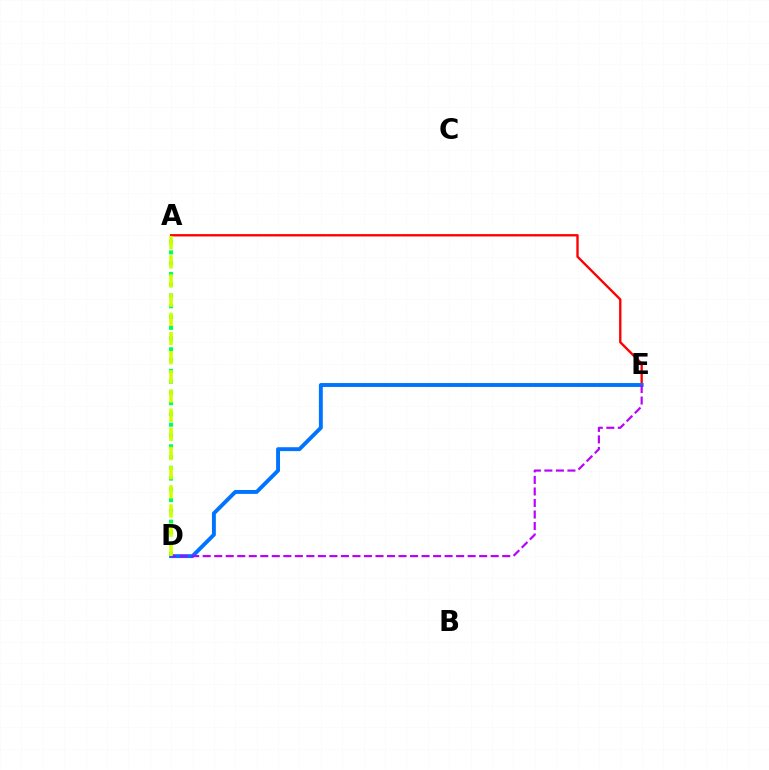{('A', 'D'): [{'color': '#00ff5c', 'line_style': 'dotted', 'thickness': 2.93}, {'color': '#d1ff00', 'line_style': 'dashed', 'thickness': 2.6}], ('A', 'E'): [{'color': '#ff0000', 'line_style': 'solid', 'thickness': 1.7}], ('D', 'E'): [{'color': '#0074ff', 'line_style': 'solid', 'thickness': 2.81}, {'color': '#b900ff', 'line_style': 'dashed', 'thickness': 1.56}]}